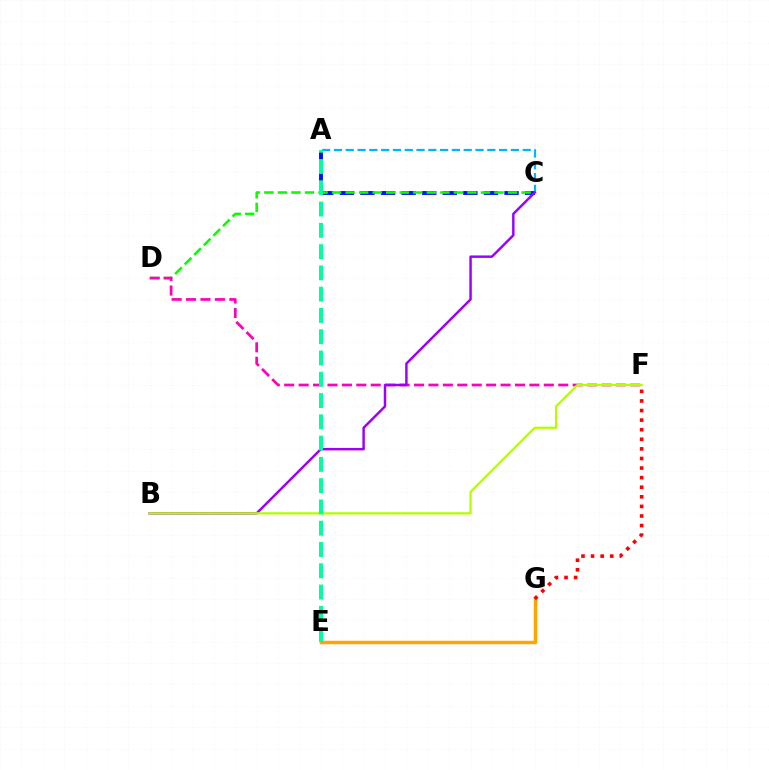{('A', 'C'): [{'color': '#0010ff', 'line_style': 'dashed', 'thickness': 2.8}, {'color': '#00b5ff', 'line_style': 'dashed', 'thickness': 1.6}], ('C', 'D'): [{'color': '#08ff00', 'line_style': 'dashed', 'thickness': 1.84}], ('D', 'F'): [{'color': '#ff00bd', 'line_style': 'dashed', 'thickness': 1.96}], ('E', 'G'): [{'color': '#ffa500', 'line_style': 'solid', 'thickness': 2.5}], ('B', 'C'): [{'color': '#9b00ff', 'line_style': 'solid', 'thickness': 1.77}], ('B', 'F'): [{'color': '#b3ff00', 'line_style': 'solid', 'thickness': 1.64}], ('F', 'G'): [{'color': '#ff0000', 'line_style': 'dotted', 'thickness': 2.6}], ('A', 'E'): [{'color': '#00ff9d', 'line_style': 'dashed', 'thickness': 2.89}]}